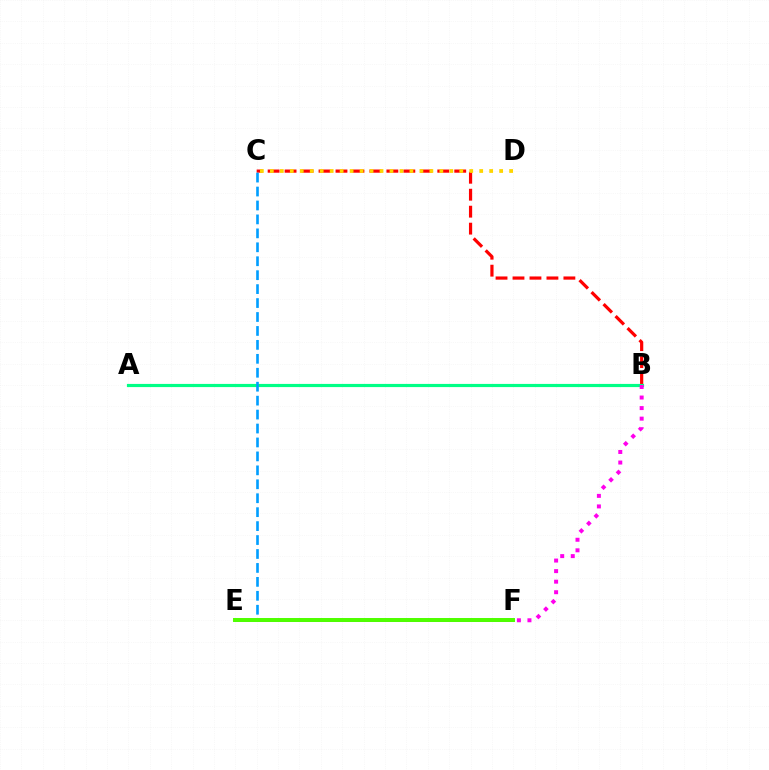{('B', 'C'): [{'color': '#ff0000', 'line_style': 'dashed', 'thickness': 2.3}], ('E', 'F'): [{'color': '#3700ff', 'line_style': 'solid', 'thickness': 1.81}, {'color': '#4fff00', 'line_style': 'solid', 'thickness': 2.86}], ('C', 'D'): [{'color': '#ffd500', 'line_style': 'dotted', 'thickness': 2.71}], ('A', 'B'): [{'color': '#00ff86', 'line_style': 'solid', 'thickness': 2.28}], ('C', 'E'): [{'color': '#009eff', 'line_style': 'dashed', 'thickness': 1.89}], ('B', 'F'): [{'color': '#ff00ed', 'line_style': 'dotted', 'thickness': 2.87}]}